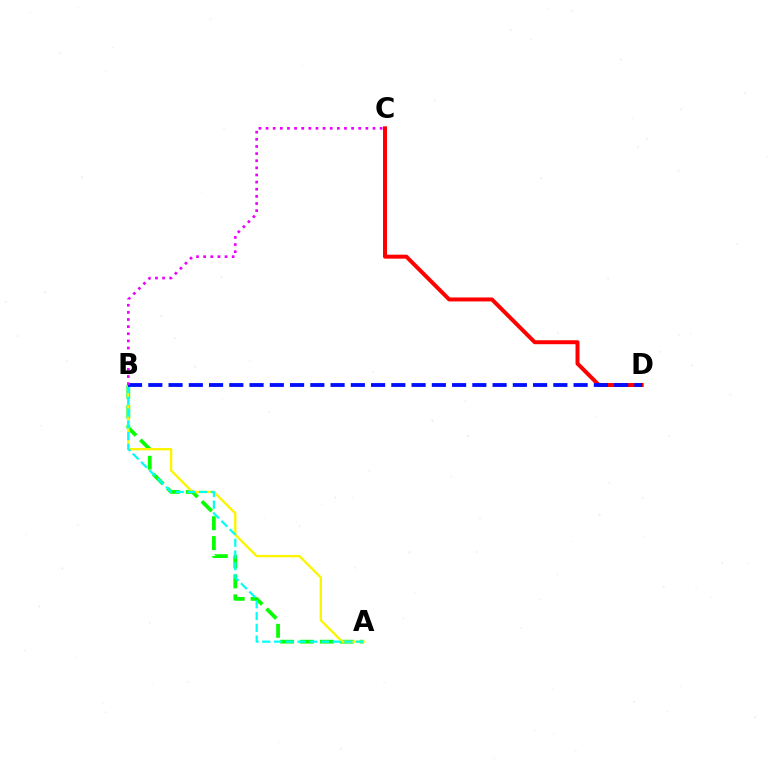{('A', 'B'): [{'color': '#08ff00', 'line_style': 'dashed', 'thickness': 2.7}, {'color': '#fcf500', 'line_style': 'solid', 'thickness': 1.69}, {'color': '#00fff6', 'line_style': 'dashed', 'thickness': 1.59}], ('C', 'D'): [{'color': '#ff0000', 'line_style': 'solid', 'thickness': 2.86}], ('B', 'D'): [{'color': '#0010ff', 'line_style': 'dashed', 'thickness': 2.75}], ('B', 'C'): [{'color': '#ee00ff', 'line_style': 'dotted', 'thickness': 1.94}]}